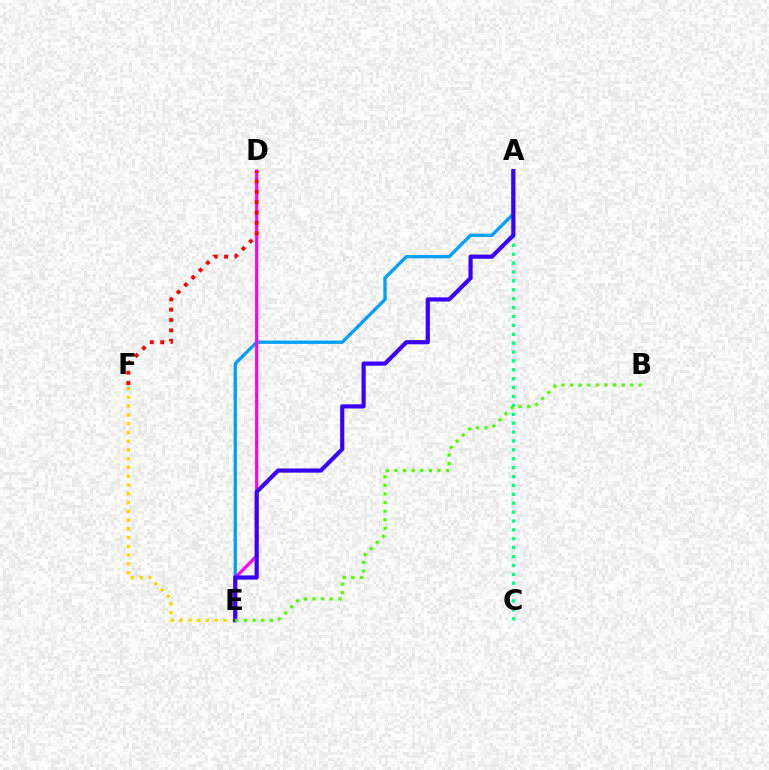{('A', 'E'): [{'color': '#009eff', 'line_style': 'solid', 'thickness': 2.36}, {'color': '#3700ff', 'line_style': 'solid', 'thickness': 3.0}], ('E', 'F'): [{'color': '#ffd500', 'line_style': 'dotted', 'thickness': 2.38}], ('D', 'E'): [{'color': '#ff00ed', 'line_style': 'solid', 'thickness': 2.28}], ('A', 'C'): [{'color': '#00ff86', 'line_style': 'dotted', 'thickness': 2.42}], ('D', 'F'): [{'color': '#ff0000', 'line_style': 'dotted', 'thickness': 2.82}], ('B', 'E'): [{'color': '#4fff00', 'line_style': 'dotted', 'thickness': 2.34}]}